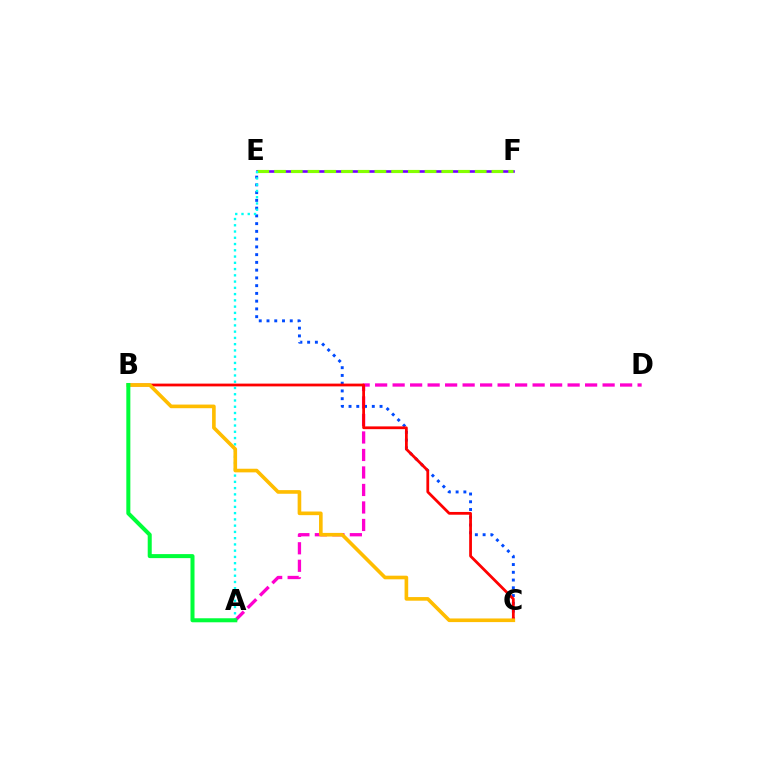{('A', 'D'): [{'color': '#ff00cf', 'line_style': 'dashed', 'thickness': 2.38}], ('E', 'F'): [{'color': '#7200ff', 'line_style': 'solid', 'thickness': 1.89}, {'color': '#84ff00', 'line_style': 'dashed', 'thickness': 2.27}], ('C', 'E'): [{'color': '#004bff', 'line_style': 'dotted', 'thickness': 2.11}], ('B', 'C'): [{'color': '#ff0000', 'line_style': 'solid', 'thickness': 1.99}, {'color': '#ffbd00', 'line_style': 'solid', 'thickness': 2.61}], ('A', 'E'): [{'color': '#00fff6', 'line_style': 'dotted', 'thickness': 1.7}], ('A', 'B'): [{'color': '#00ff39', 'line_style': 'solid', 'thickness': 2.9}]}